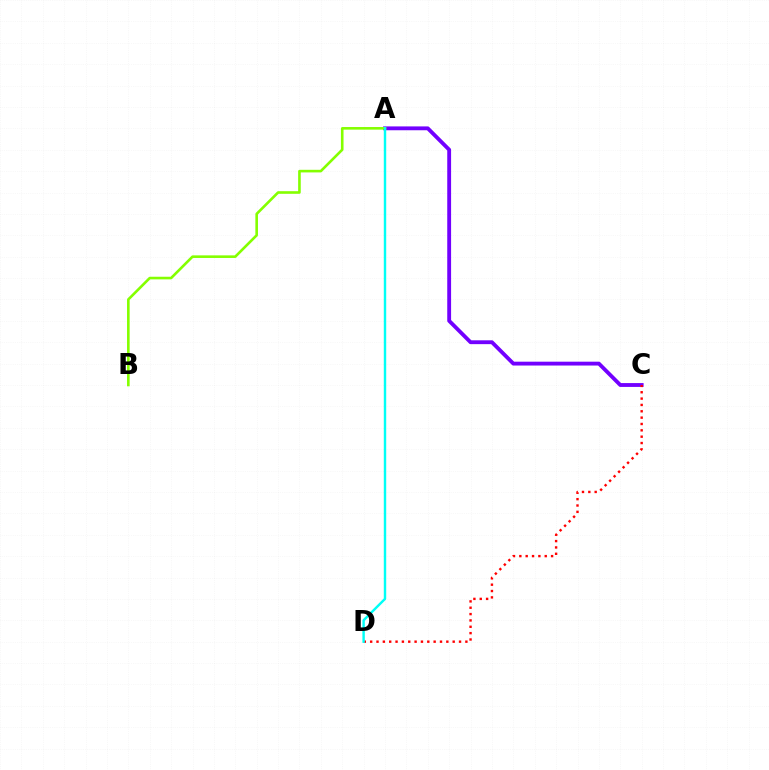{('A', 'C'): [{'color': '#7200ff', 'line_style': 'solid', 'thickness': 2.77}], ('A', 'B'): [{'color': '#84ff00', 'line_style': 'solid', 'thickness': 1.88}], ('C', 'D'): [{'color': '#ff0000', 'line_style': 'dotted', 'thickness': 1.72}], ('A', 'D'): [{'color': '#00fff6', 'line_style': 'solid', 'thickness': 1.74}]}